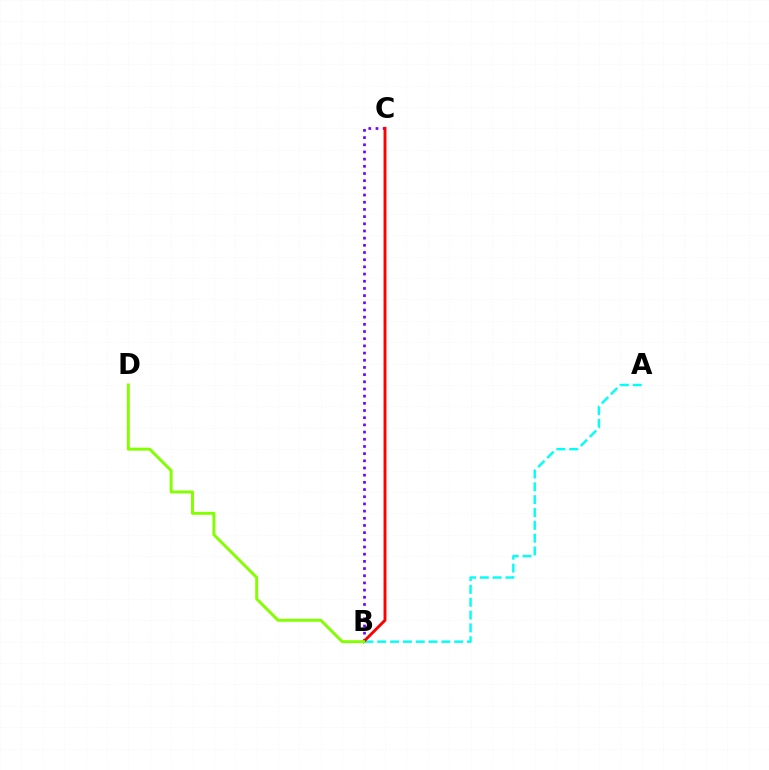{('B', 'C'): [{'color': '#7200ff', 'line_style': 'dotted', 'thickness': 1.95}, {'color': '#ff0000', 'line_style': 'solid', 'thickness': 2.1}], ('A', 'B'): [{'color': '#00fff6', 'line_style': 'dashed', 'thickness': 1.74}], ('B', 'D'): [{'color': '#84ff00', 'line_style': 'solid', 'thickness': 2.12}]}